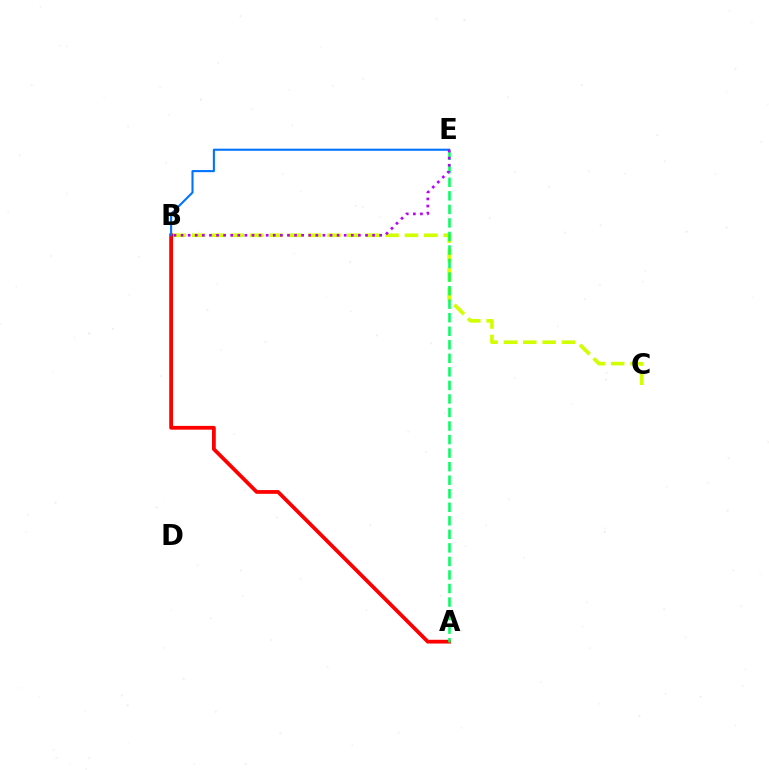{('B', 'C'): [{'color': '#d1ff00', 'line_style': 'dashed', 'thickness': 2.63}], ('A', 'B'): [{'color': '#ff0000', 'line_style': 'solid', 'thickness': 2.71}], ('A', 'E'): [{'color': '#00ff5c', 'line_style': 'dashed', 'thickness': 1.84}], ('B', 'E'): [{'color': '#0074ff', 'line_style': 'solid', 'thickness': 1.51}, {'color': '#b900ff', 'line_style': 'dotted', 'thickness': 1.93}]}